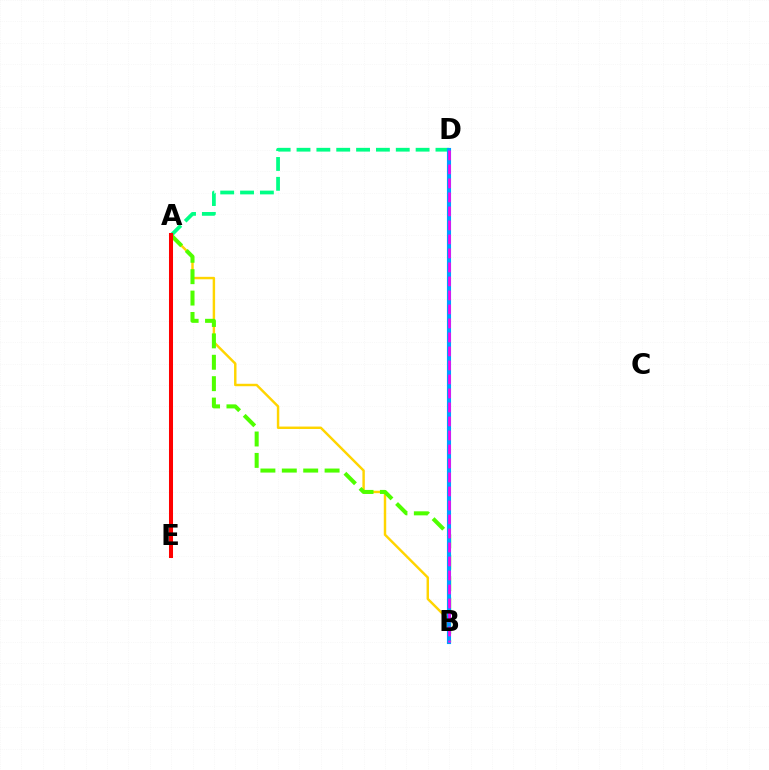{('A', 'E'): [{'color': '#3700ff', 'line_style': 'dashed', 'thickness': 2.67}, {'color': '#ff0000', 'line_style': 'solid', 'thickness': 2.9}], ('A', 'D'): [{'color': '#00ff86', 'line_style': 'dashed', 'thickness': 2.7}], ('A', 'B'): [{'color': '#ffd500', 'line_style': 'solid', 'thickness': 1.76}, {'color': '#4fff00', 'line_style': 'dashed', 'thickness': 2.91}], ('B', 'D'): [{'color': '#009eff', 'line_style': 'solid', 'thickness': 2.97}, {'color': '#ff00ed', 'line_style': 'dashed', 'thickness': 1.9}]}